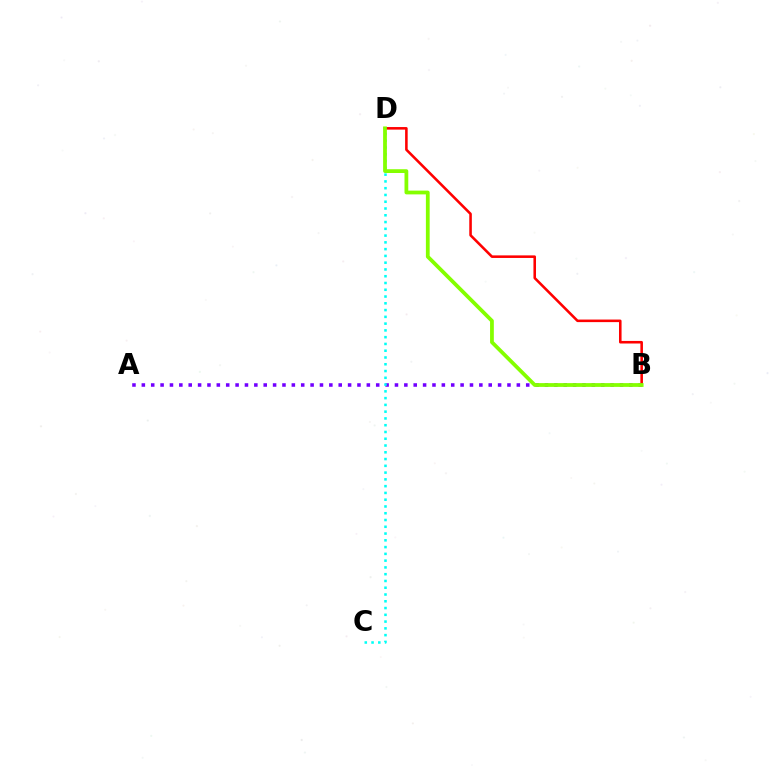{('A', 'B'): [{'color': '#7200ff', 'line_style': 'dotted', 'thickness': 2.55}], ('C', 'D'): [{'color': '#00fff6', 'line_style': 'dotted', 'thickness': 1.84}], ('B', 'D'): [{'color': '#ff0000', 'line_style': 'solid', 'thickness': 1.85}, {'color': '#84ff00', 'line_style': 'solid', 'thickness': 2.71}]}